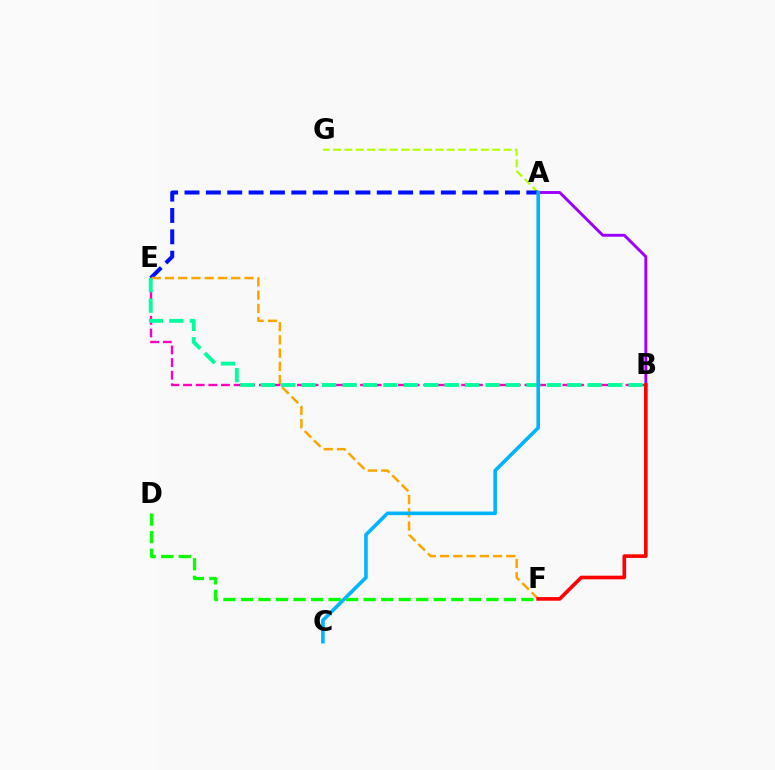{('A', 'G'): [{'color': '#b3ff00', 'line_style': 'dashed', 'thickness': 1.55}], ('A', 'E'): [{'color': '#0010ff', 'line_style': 'dashed', 'thickness': 2.9}], ('D', 'F'): [{'color': '#08ff00', 'line_style': 'dashed', 'thickness': 2.38}], ('A', 'B'): [{'color': '#9b00ff', 'line_style': 'solid', 'thickness': 2.09}], ('E', 'F'): [{'color': '#ffa500', 'line_style': 'dashed', 'thickness': 1.8}], ('B', 'E'): [{'color': '#ff00bd', 'line_style': 'dashed', 'thickness': 1.72}, {'color': '#00ff9d', 'line_style': 'dashed', 'thickness': 2.78}], ('B', 'F'): [{'color': '#ff0000', 'line_style': 'solid', 'thickness': 2.63}], ('A', 'C'): [{'color': '#00b5ff', 'line_style': 'solid', 'thickness': 2.59}]}